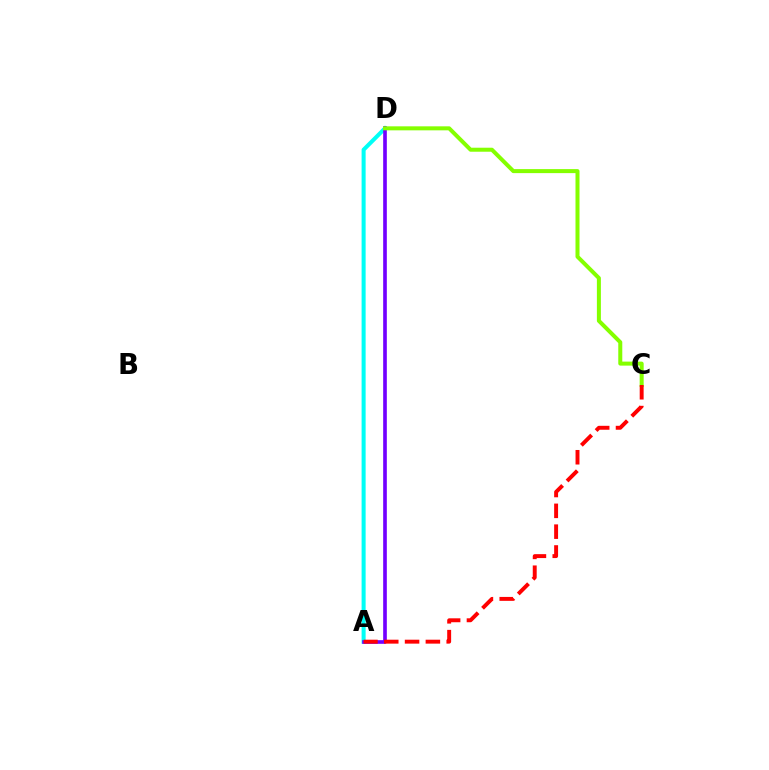{('A', 'D'): [{'color': '#00fff6', 'line_style': 'solid', 'thickness': 2.91}, {'color': '#7200ff', 'line_style': 'solid', 'thickness': 2.63}], ('C', 'D'): [{'color': '#84ff00', 'line_style': 'solid', 'thickness': 2.89}], ('A', 'C'): [{'color': '#ff0000', 'line_style': 'dashed', 'thickness': 2.83}]}